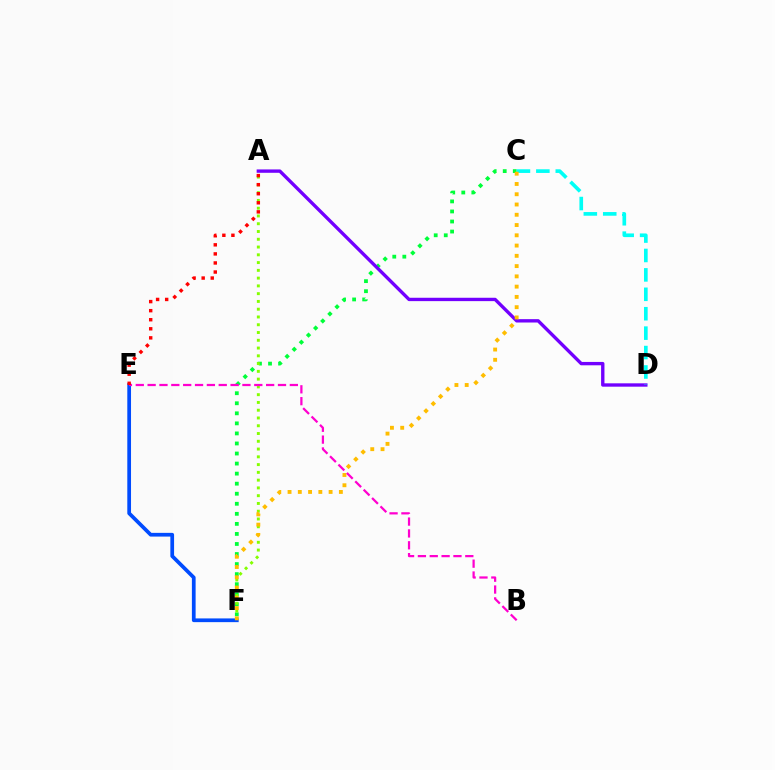{('C', 'F'): [{'color': '#00ff39', 'line_style': 'dotted', 'thickness': 2.73}, {'color': '#ffbd00', 'line_style': 'dotted', 'thickness': 2.79}], ('A', 'D'): [{'color': '#7200ff', 'line_style': 'solid', 'thickness': 2.42}], ('C', 'D'): [{'color': '#00fff6', 'line_style': 'dashed', 'thickness': 2.64}], ('A', 'F'): [{'color': '#84ff00', 'line_style': 'dotted', 'thickness': 2.11}], ('E', 'F'): [{'color': '#004bff', 'line_style': 'solid', 'thickness': 2.68}], ('B', 'E'): [{'color': '#ff00cf', 'line_style': 'dashed', 'thickness': 1.61}], ('A', 'E'): [{'color': '#ff0000', 'line_style': 'dotted', 'thickness': 2.46}]}